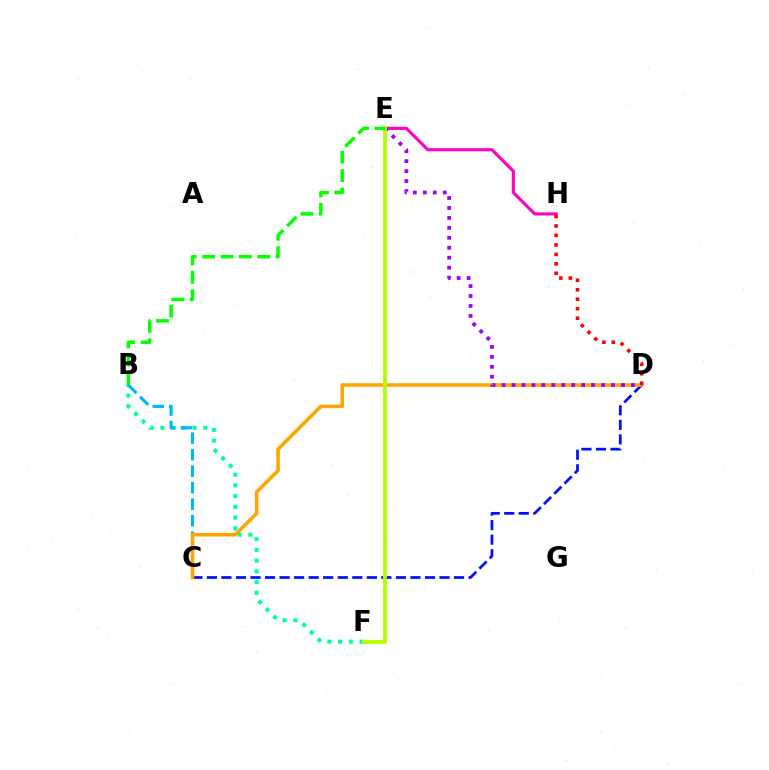{('B', 'F'): [{'color': '#00ff9d', 'line_style': 'dotted', 'thickness': 2.92}], ('B', 'C'): [{'color': '#00b5ff', 'line_style': 'dashed', 'thickness': 2.24}], ('C', 'D'): [{'color': '#0010ff', 'line_style': 'dashed', 'thickness': 1.98}, {'color': '#ffa500', 'line_style': 'solid', 'thickness': 2.57}], ('E', 'H'): [{'color': '#ff00bd', 'line_style': 'solid', 'thickness': 2.24}], ('D', 'H'): [{'color': '#ff0000', 'line_style': 'dotted', 'thickness': 2.57}], ('D', 'E'): [{'color': '#9b00ff', 'line_style': 'dotted', 'thickness': 2.7}], ('E', 'F'): [{'color': '#b3ff00', 'line_style': 'solid', 'thickness': 2.78}], ('B', 'E'): [{'color': '#08ff00', 'line_style': 'dashed', 'thickness': 2.5}]}